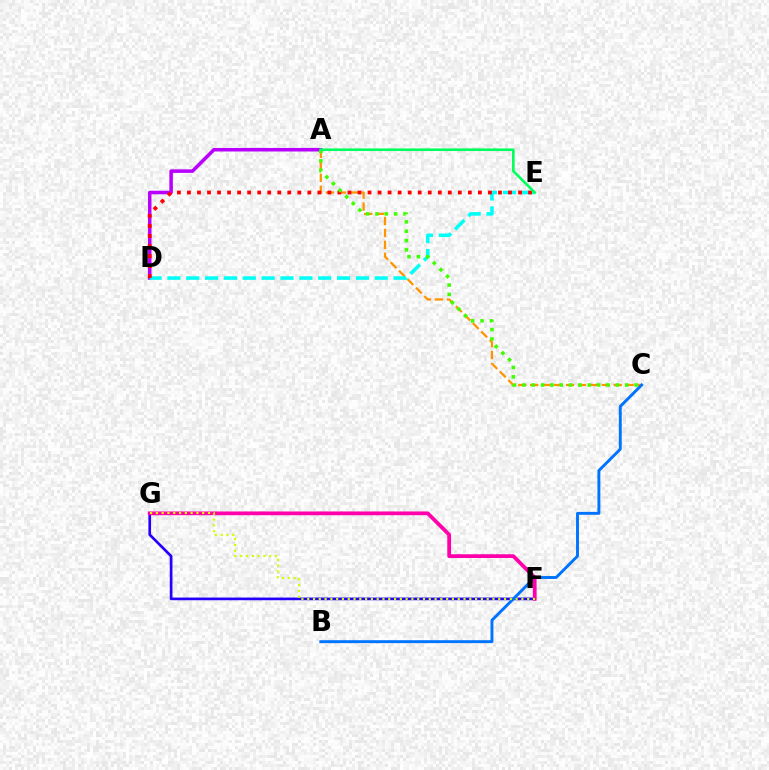{('F', 'G'): [{'color': '#2500ff', 'line_style': 'solid', 'thickness': 1.93}, {'color': '#ff00ac', 'line_style': 'solid', 'thickness': 2.71}, {'color': '#d1ff00', 'line_style': 'dotted', 'thickness': 1.57}], ('A', 'D'): [{'color': '#b900ff', 'line_style': 'solid', 'thickness': 2.55}], ('A', 'C'): [{'color': '#ff9400', 'line_style': 'dashed', 'thickness': 1.62}, {'color': '#3dff00', 'line_style': 'dotted', 'thickness': 2.54}], ('D', 'E'): [{'color': '#00fff6', 'line_style': 'dashed', 'thickness': 2.56}, {'color': '#ff0000', 'line_style': 'dotted', 'thickness': 2.73}], ('B', 'C'): [{'color': '#0074ff', 'line_style': 'solid', 'thickness': 2.1}], ('A', 'E'): [{'color': '#00ff5c', 'line_style': 'solid', 'thickness': 1.88}]}